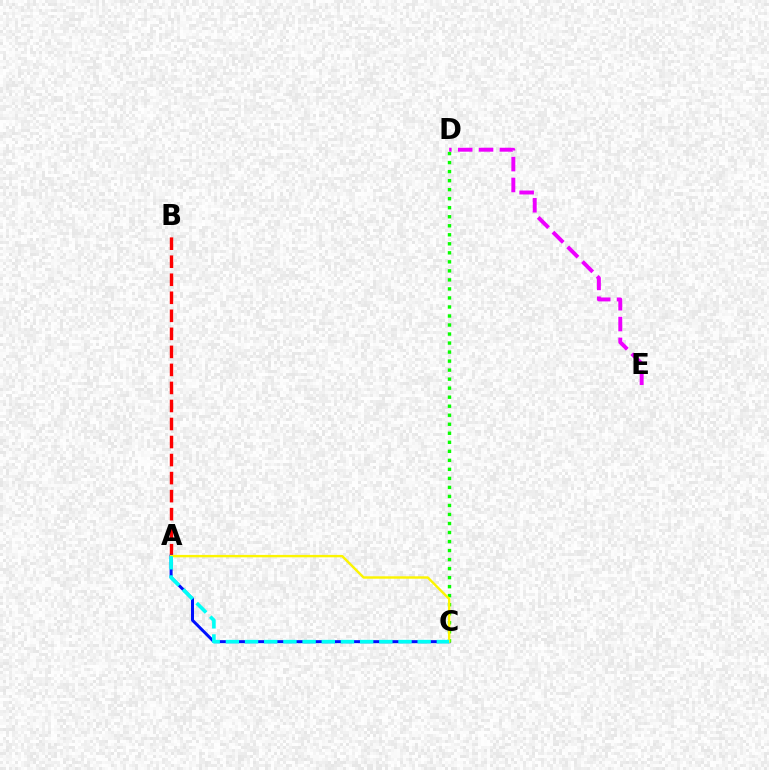{('D', 'E'): [{'color': '#ee00ff', 'line_style': 'dashed', 'thickness': 2.83}], ('A', 'B'): [{'color': '#ff0000', 'line_style': 'dashed', 'thickness': 2.45}], ('A', 'C'): [{'color': '#0010ff', 'line_style': 'solid', 'thickness': 2.16}, {'color': '#fcf500', 'line_style': 'solid', 'thickness': 1.74}, {'color': '#00fff6', 'line_style': 'dashed', 'thickness': 2.61}], ('C', 'D'): [{'color': '#08ff00', 'line_style': 'dotted', 'thickness': 2.45}]}